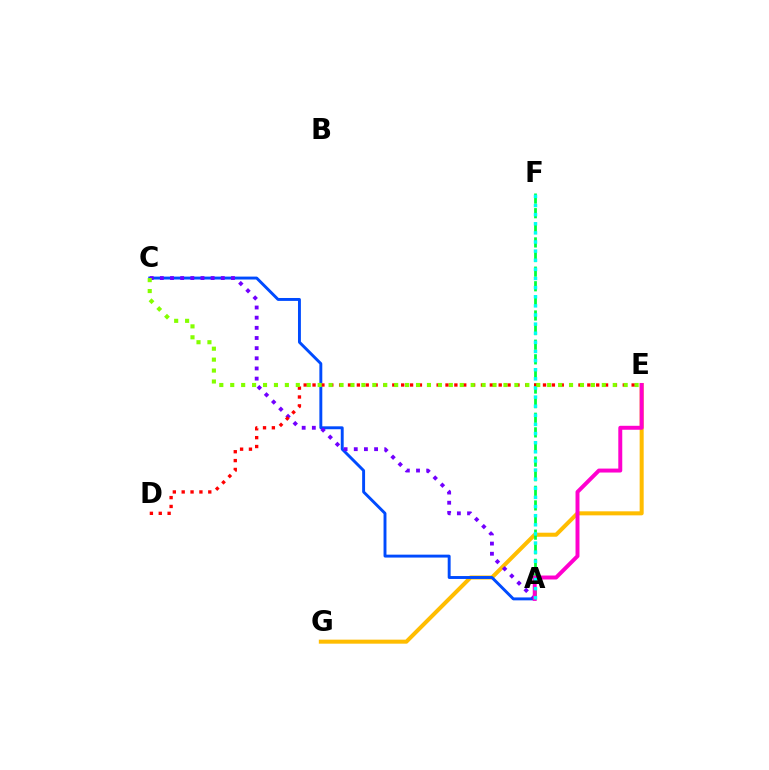{('E', 'G'): [{'color': '#ffbd00', 'line_style': 'solid', 'thickness': 2.9}], ('A', 'C'): [{'color': '#004bff', 'line_style': 'solid', 'thickness': 2.1}, {'color': '#7200ff', 'line_style': 'dotted', 'thickness': 2.76}], ('A', 'F'): [{'color': '#00ff39', 'line_style': 'dashed', 'thickness': 1.98}, {'color': '#00fff6', 'line_style': 'dotted', 'thickness': 2.48}], ('D', 'E'): [{'color': '#ff0000', 'line_style': 'dotted', 'thickness': 2.41}], ('A', 'E'): [{'color': '#ff00cf', 'line_style': 'solid', 'thickness': 2.85}], ('C', 'E'): [{'color': '#84ff00', 'line_style': 'dotted', 'thickness': 2.97}]}